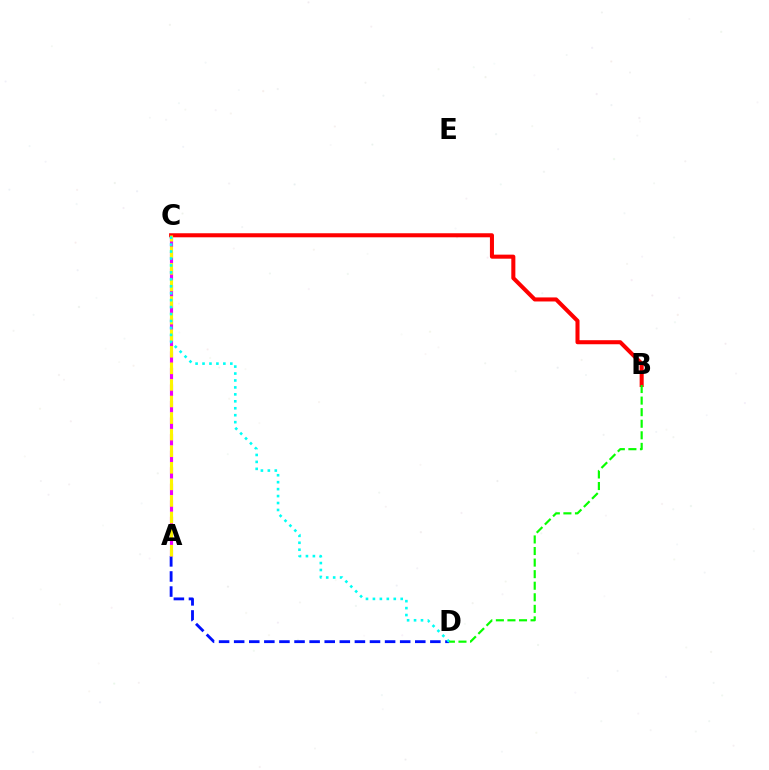{('A', 'D'): [{'color': '#0010ff', 'line_style': 'dashed', 'thickness': 2.05}], ('A', 'C'): [{'color': '#ee00ff', 'line_style': 'dashed', 'thickness': 2.25}, {'color': '#fcf500', 'line_style': 'dashed', 'thickness': 2.25}], ('B', 'C'): [{'color': '#ff0000', 'line_style': 'solid', 'thickness': 2.92}], ('C', 'D'): [{'color': '#00fff6', 'line_style': 'dotted', 'thickness': 1.89}], ('B', 'D'): [{'color': '#08ff00', 'line_style': 'dashed', 'thickness': 1.57}]}